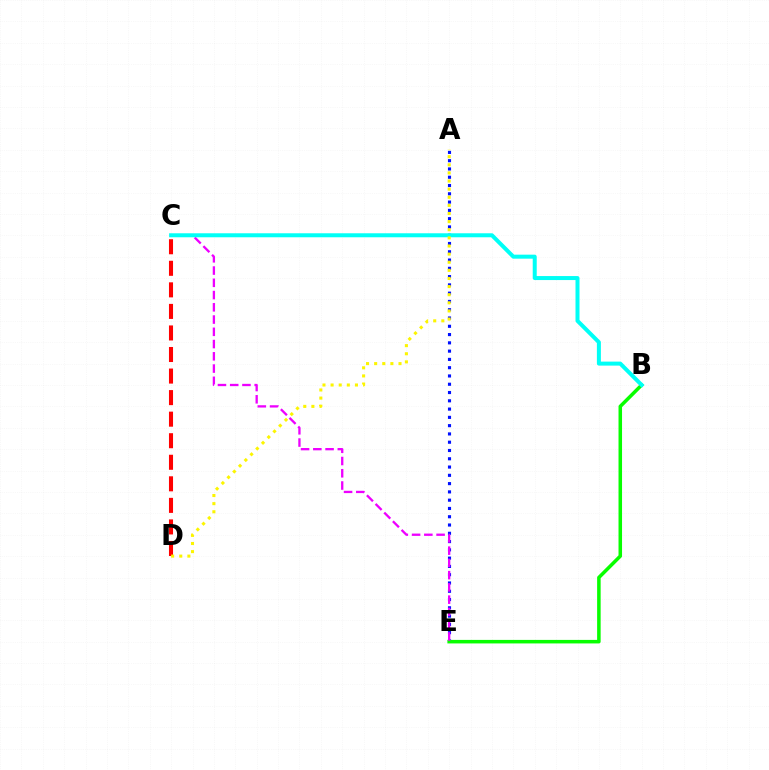{('A', 'E'): [{'color': '#0010ff', 'line_style': 'dotted', 'thickness': 2.25}], ('B', 'E'): [{'color': '#08ff00', 'line_style': 'solid', 'thickness': 2.54}], ('C', 'D'): [{'color': '#ff0000', 'line_style': 'dashed', 'thickness': 2.93}], ('C', 'E'): [{'color': '#ee00ff', 'line_style': 'dashed', 'thickness': 1.66}], ('B', 'C'): [{'color': '#00fff6', 'line_style': 'solid', 'thickness': 2.88}], ('A', 'D'): [{'color': '#fcf500', 'line_style': 'dotted', 'thickness': 2.21}]}